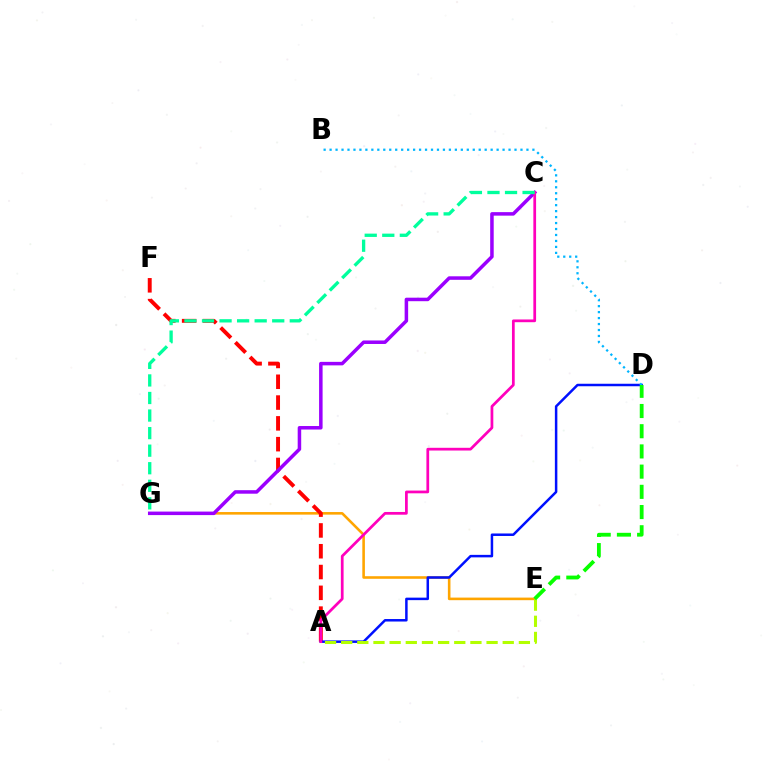{('E', 'G'): [{'color': '#ffa500', 'line_style': 'solid', 'thickness': 1.86}], ('A', 'F'): [{'color': '#ff0000', 'line_style': 'dashed', 'thickness': 2.83}], ('C', 'G'): [{'color': '#9b00ff', 'line_style': 'solid', 'thickness': 2.53}, {'color': '#00ff9d', 'line_style': 'dashed', 'thickness': 2.39}], ('A', 'D'): [{'color': '#0010ff', 'line_style': 'solid', 'thickness': 1.8}], ('A', 'C'): [{'color': '#ff00bd', 'line_style': 'solid', 'thickness': 1.97}], ('B', 'D'): [{'color': '#00b5ff', 'line_style': 'dotted', 'thickness': 1.62}], ('A', 'E'): [{'color': '#b3ff00', 'line_style': 'dashed', 'thickness': 2.19}], ('D', 'E'): [{'color': '#08ff00', 'line_style': 'dashed', 'thickness': 2.75}]}